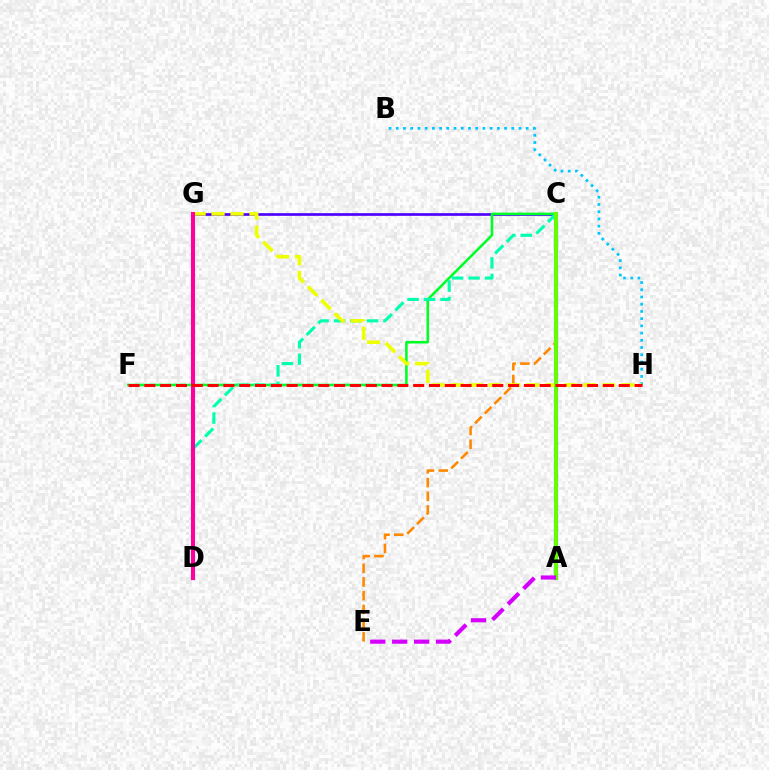{('C', 'G'): [{'color': '#4f00ff', 'line_style': 'solid', 'thickness': 1.93}], ('A', 'C'): [{'color': '#003fff', 'line_style': 'solid', 'thickness': 2.93}, {'color': '#66ff00', 'line_style': 'solid', 'thickness': 2.84}], ('C', 'F'): [{'color': '#00ff27', 'line_style': 'solid', 'thickness': 1.85}], ('C', 'E'): [{'color': '#ff8800', 'line_style': 'dashed', 'thickness': 1.87}], ('C', 'D'): [{'color': '#00ffaf', 'line_style': 'dashed', 'thickness': 2.24}], ('B', 'H'): [{'color': '#00c7ff', 'line_style': 'dotted', 'thickness': 1.96}], ('G', 'H'): [{'color': '#eeff00', 'line_style': 'dashed', 'thickness': 2.57}], ('D', 'G'): [{'color': '#ff00a0', 'line_style': 'solid', 'thickness': 2.94}], ('A', 'E'): [{'color': '#d600ff', 'line_style': 'dashed', 'thickness': 2.98}], ('F', 'H'): [{'color': '#ff0000', 'line_style': 'dashed', 'thickness': 2.15}]}